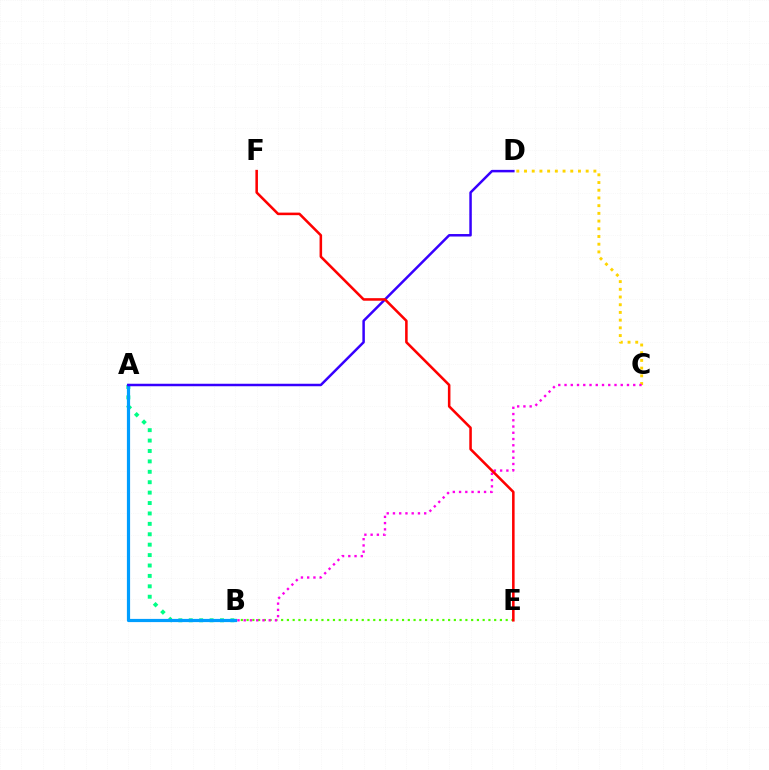{('C', 'D'): [{'color': '#ffd500', 'line_style': 'dotted', 'thickness': 2.09}], ('B', 'E'): [{'color': '#4fff00', 'line_style': 'dotted', 'thickness': 1.56}], ('B', 'C'): [{'color': '#ff00ed', 'line_style': 'dotted', 'thickness': 1.7}], ('A', 'B'): [{'color': '#00ff86', 'line_style': 'dotted', 'thickness': 2.83}, {'color': '#009eff', 'line_style': 'solid', 'thickness': 2.3}], ('A', 'D'): [{'color': '#3700ff', 'line_style': 'solid', 'thickness': 1.79}], ('E', 'F'): [{'color': '#ff0000', 'line_style': 'solid', 'thickness': 1.84}]}